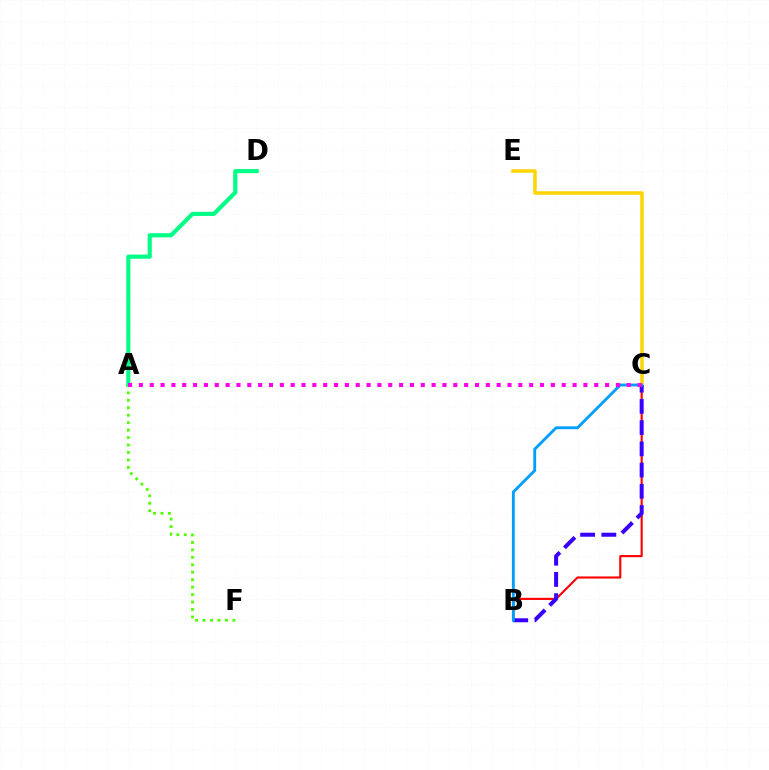{('C', 'E'): [{'color': '#ffd500', 'line_style': 'solid', 'thickness': 2.52}], ('B', 'C'): [{'color': '#ff0000', 'line_style': 'solid', 'thickness': 1.53}, {'color': '#3700ff', 'line_style': 'dashed', 'thickness': 2.88}, {'color': '#009eff', 'line_style': 'solid', 'thickness': 2.05}], ('A', 'D'): [{'color': '#00ff86', 'line_style': 'solid', 'thickness': 2.99}], ('A', 'F'): [{'color': '#4fff00', 'line_style': 'dotted', 'thickness': 2.02}], ('A', 'C'): [{'color': '#ff00ed', 'line_style': 'dotted', 'thickness': 2.95}]}